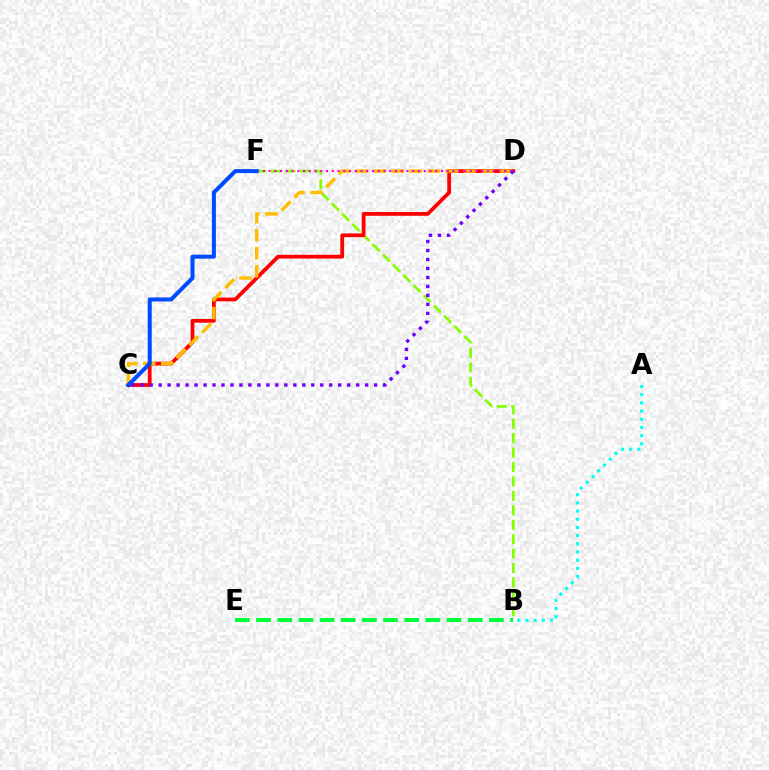{('B', 'F'): [{'color': '#84ff00', 'line_style': 'dashed', 'thickness': 1.96}], ('C', 'D'): [{'color': '#ff0000', 'line_style': 'solid', 'thickness': 2.71}, {'color': '#ffbd00', 'line_style': 'dashed', 'thickness': 2.45}, {'color': '#7200ff', 'line_style': 'dotted', 'thickness': 2.44}], ('D', 'F'): [{'color': '#ff00cf', 'line_style': 'dotted', 'thickness': 1.56}], ('C', 'F'): [{'color': '#004bff', 'line_style': 'solid', 'thickness': 2.9}], ('A', 'B'): [{'color': '#00fff6', 'line_style': 'dotted', 'thickness': 2.22}], ('B', 'E'): [{'color': '#00ff39', 'line_style': 'dashed', 'thickness': 2.87}]}